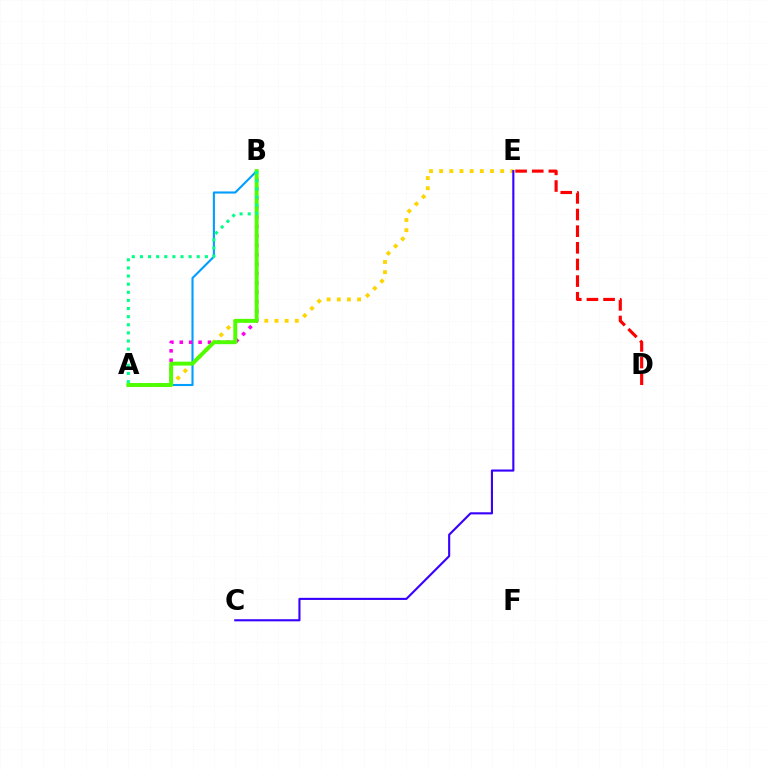{('A', 'E'): [{'color': '#ffd500', 'line_style': 'dotted', 'thickness': 2.76}], ('A', 'B'): [{'color': '#009eff', 'line_style': 'solid', 'thickness': 1.52}, {'color': '#ff00ed', 'line_style': 'dotted', 'thickness': 2.55}, {'color': '#4fff00', 'line_style': 'solid', 'thickness': 2.83}, {'color': '#00ff86', 'line_style': 'dotted', 'thickness': 2.21}], ('C', 'E'): [{'color': '#3700ff', 'line_style': 'solid', 'thickness': 1.52}], ('D', 'E'): [{'color': '#ff0000', 'line_style': 'dashed', 'thickness': 2.26}]}